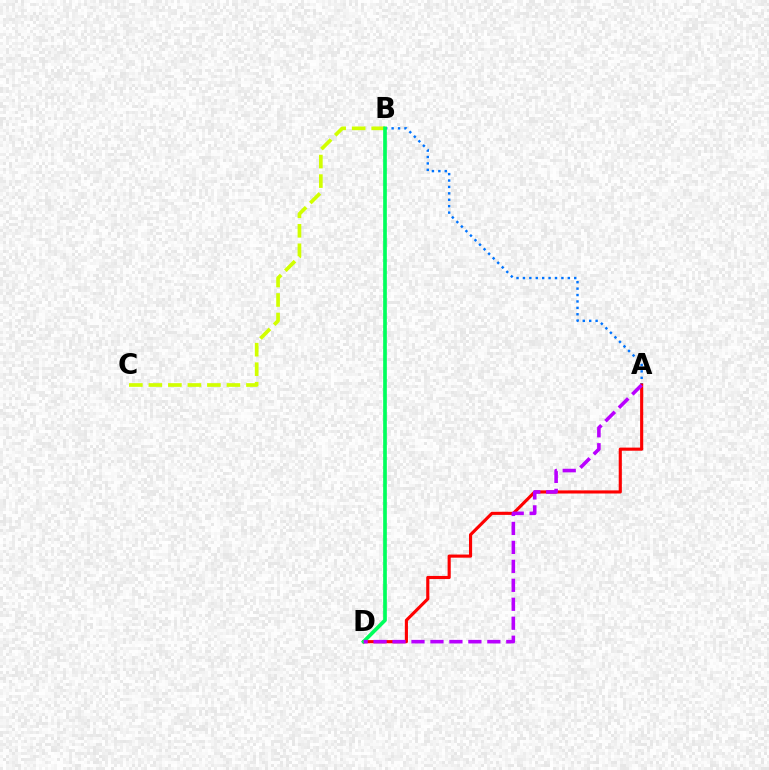{('A', 'B'): [{'color': '#0074ff', 'line_style': 'dotted', 'thickness': 1.74}], ('B', 'C'): [{'color': '#d1ff00', 'line_style': 'dashed', 'thickness': 2.65}], ('A', 'D'): [{'color': '#ff0000', 'line_style': 'solid', 'thickness': 2.25}, {'color': '#b900ff', 'line_style': 'dashed', 'thickness': 2.58}], ('B', 'D'): [{'color': '#00ff5c', 'line_style': 'solid', 'thickness': 2.65}]}